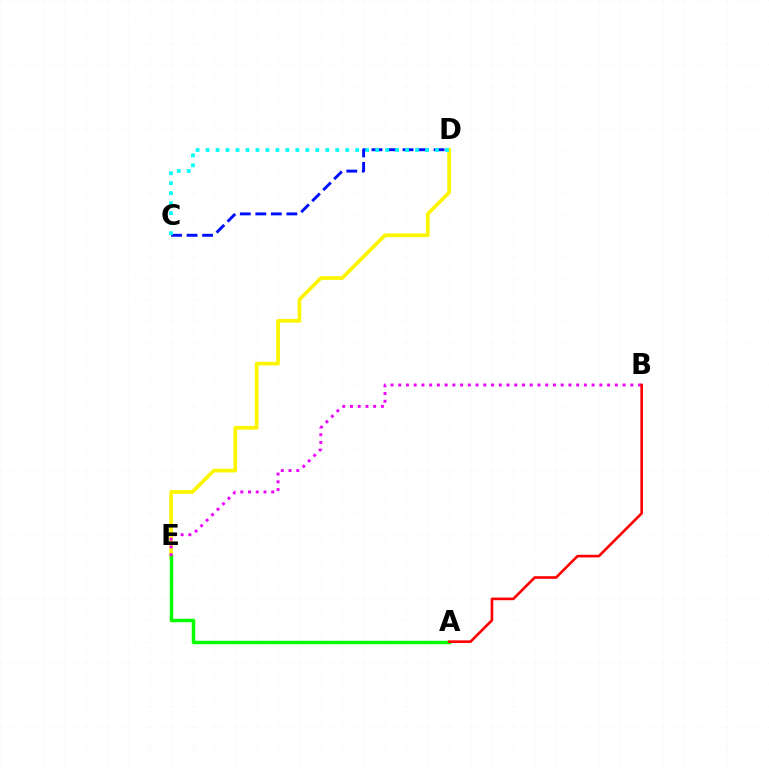{('D', 'E'): [{'color': '#fcf500', 'line_style': 'solid', 'thickness': 2.67}], ('A', 'E'): [{'color': '#08ff00', 'line_style': 'solid', 'thickness': 2.51}], ('B', 'E'): [{'color': '#ee00ff', 'line_style': 'dotted', 'thickness': 2.1}], ('C', 'D'): [{'color': '#0010ff', 'line_style': 'dashed', 'thickness': 2.11}, {'color': '#00fff6', 'line_style': 'dotted', 'thickness': 2.71}], ('A', 'B'): [{'color': '#ff0000', 'line_style': 'solid', 'thickness': 1.9}]}